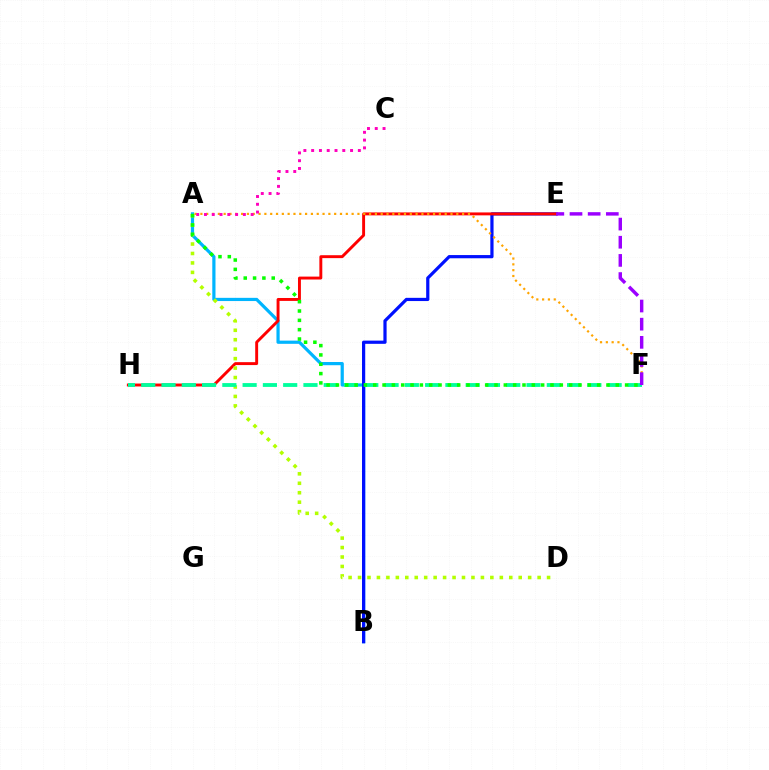{('A', 'B'): [{'color': '#00b5ff', 'line_style': 'solid', 'thickness': 2.31}], ('B', 'E'): [{'color': '#0010ff', 'line_style': 'solid', 'thickness': 2.31}], ('E', 'H'): [{'color': '#ff0000', 'line_style': 'solid', 'thickness': 2.1}], ('A', 'D'): [{'color': '#b3ff00', 'line_style': 'dotted', 'thickness': 2.57}], ('F', 'H'): [{'color': '#00ff9d', 'line_style': 'dashed', 'thickness': 2.75}], ('A', 'F'): [{'color': '#08ff00', 'line_style': 'dotted', 'thickness': 2.53}, {'color': '#ffa500', 'line_style': 'dotted', 'thickness': 1.58}], ('A', 'C'): [{'color': '#ff00bd', 'line_style': 'dotted', 'thickness': 2.11}], ('E', 'F'): [{'color': '#9b00ff', 'line_style': 'dashed', 'thickness': 2.47}]}